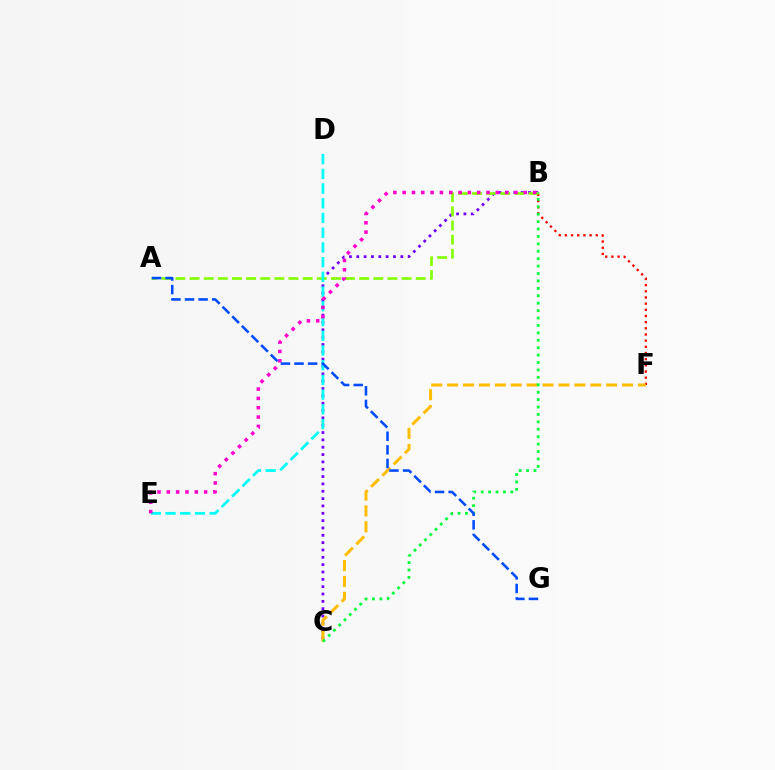{('B', 'F'): [{'color': '#ff0000', 'line_style': 'dotted', 'thickness': 1.68}], ('B', 'C'): [{'color': '#7200ff', 'line_style': 'dotted', 'thickness': 1.99}, {'color': '#00ff39', 'line_style': 'dotted', 'thickness': 2.02}], ('A', 'B'): [{'color': '#84ff00', 'line_style': 'dashed', 'thickness': 1.92}], ('C', 'F'): [{'color': '#ffbd00', 'line_style': 'dashed', 'thickness': 2.16}], ('D', 'E'): [{'color': '#00fff6', 'line_style': 'dashed', 'thickness': 2.0}], ('B', 'E'): [{'color': '#ff00cf', 'line_style': 'dotted', 'thickness': 2.53}], ('A', 'G'): [{'color': '#004bff', 'line_style': 'dashed', 'thickness': 1.85}]}